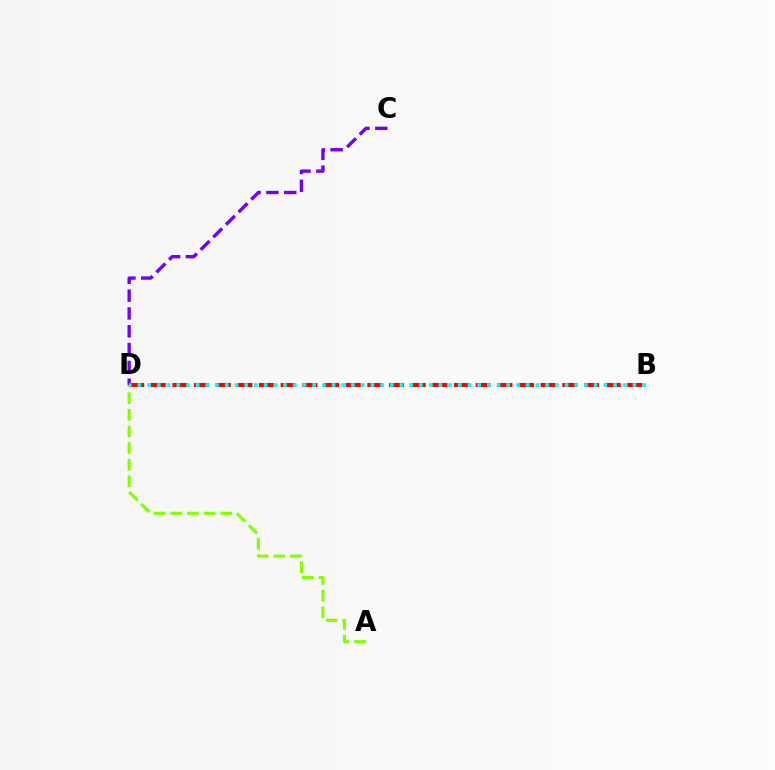{('B', 'D'): [{'color': '#ff0000', 'line_style': 'dashed', 'thickness': 2.94}, {'color': '#00fff6', 'line_style': 'dotted', 'thickness': 2.64}], ('C', 'D'): [{'color': '#7200ff', 'line_style': 'dashed', 'thickness': 2.42}], ('A', 'D'): [{'color': '#84ff00', 'line_style': 'dashed', 'thickness': 2.26}]}